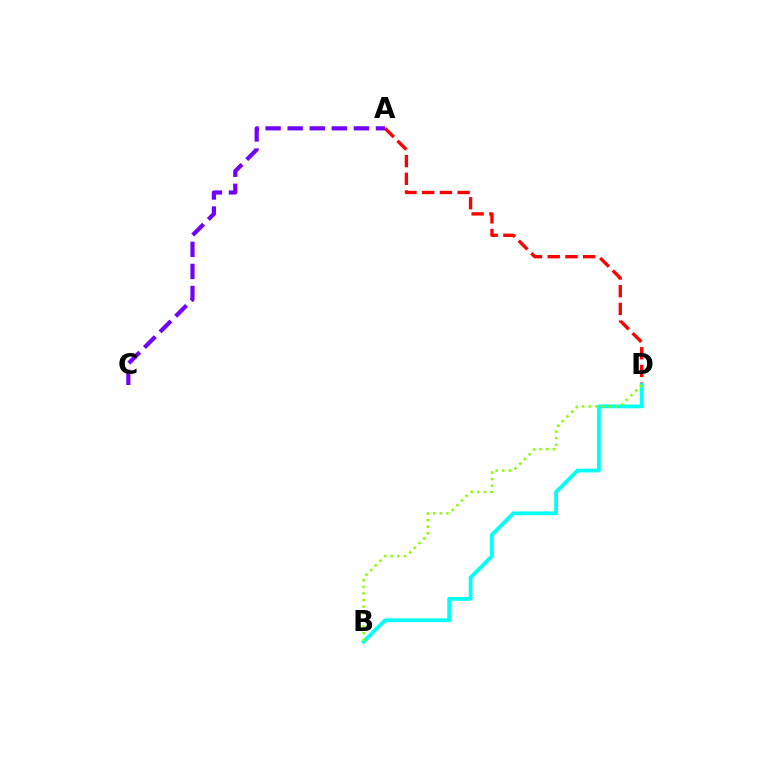{('A', 'D'): [{'color': '#ff0000', 'line_style': 'dashed', 'thickness': 2.41}], ('B', 'D'): [{'color': '#00fff6', 'line_style': 'solid', 'thickness': 2.73}, {'color': '#84ff00', 'line_style': 'dotted', 'thickness': 1.8}], ('A', 'C'): [{'color': '#7200ff', 'line_style': 'dashed', 'thickness': 3.0}]}